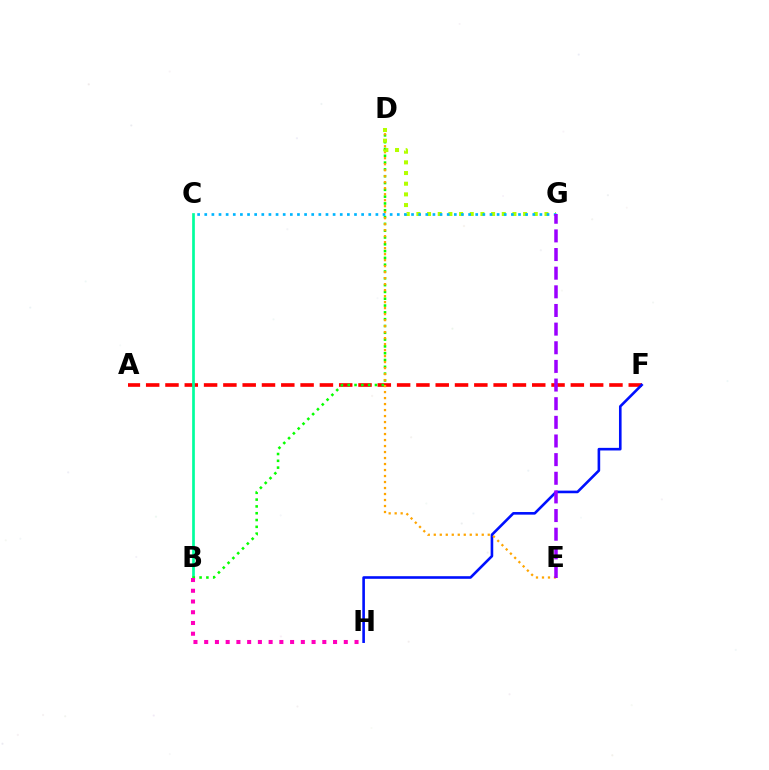{('A', 'F'): [{'color': '#ff0000', 'line_style': 'dashed', 'thickness': 2.62}], ('B', 'C'): [{'color': '#00ff9d', 'line_style': 'solid', 'thickness': 1.95}], ('B', 'D'): [{'color': '#08ff00', 'line_style': 'dotted', 'thickness': 1.85}], ('F', 'H'): [{'color': '#0010ff', 'line_style': 'solid', 'thickness': 1.88}], ('B', 'H'): [{'color': '#ff00bd', 'line_style': 'dotted', 'thickness': 2.92}], ('D', 'E'): [{'color': '#ffa500', 'line_style': 'dotted', 'thickness': 1.63}], ('D', 'G'): [{'color': '#b3ff00', 'line_style': 'dotted', 'thickness': 2.9}], ('C', 'G'): [{'color': '#00b5ff', 'line_style': 'dotted', 'thickness': 1.94}], ('E', 'G'): [{'color': '#9b00ff', 'line_style': 'dashed', 'thickness': 2.53}]}